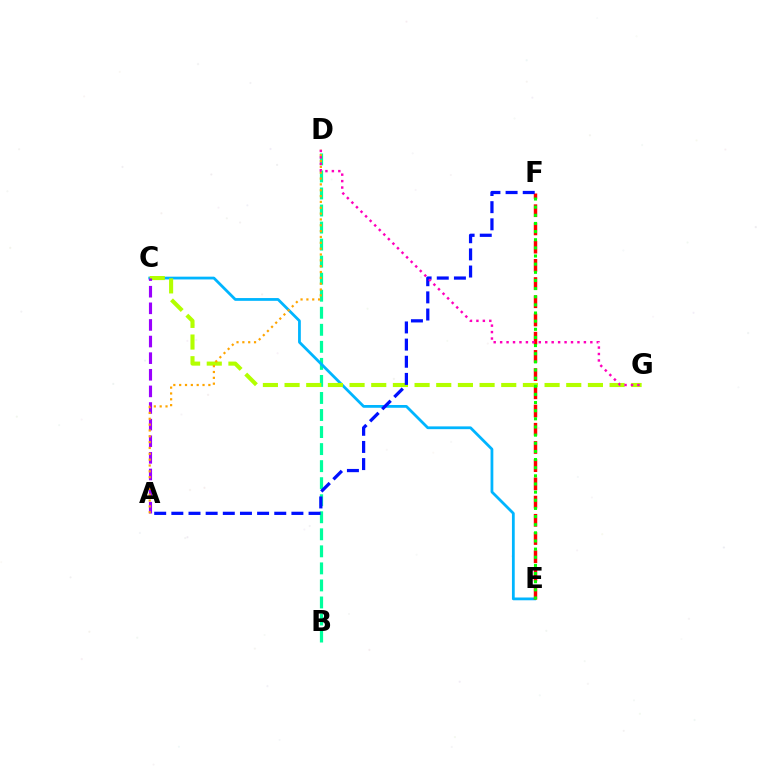{('B', 'D'): [{'color': '#00ff9d', 'line_style': 'dashed', 'thickness': 2.32}], ('C', 'E'): [{'color': '#00b5ff', 'line_style': 'solid', 'thickness': 2.0}], ('E', 'F'): [{'color': '#ff0000', 'line_style': 'dashed', 'thickness': 2.47}, {'color': '#08ff00', 'line_style': 'dotted', 'thickness': 2.21}], ('C', 'G'): [{'color': '#b3ff00', 'line_style': 'dashed', 'thickness': 2.94}], ('A', 'C'): [{'color': '#9b00ff', 'line_style': 'dashed', 'thickness': 2.26}], ('A', 'F'): [{'color': '#0010ff', 'line_style': 'dashed', 'thickness': 2.33}], ('A', 'D'): [{'color': '#ffa500', 'line_style': 'dotted', 'thickness': 1.59}], ('D', 'G'): [{'color': '#ff00bd', 'line_style': 'dotted', 'thickness': 1.75}]}